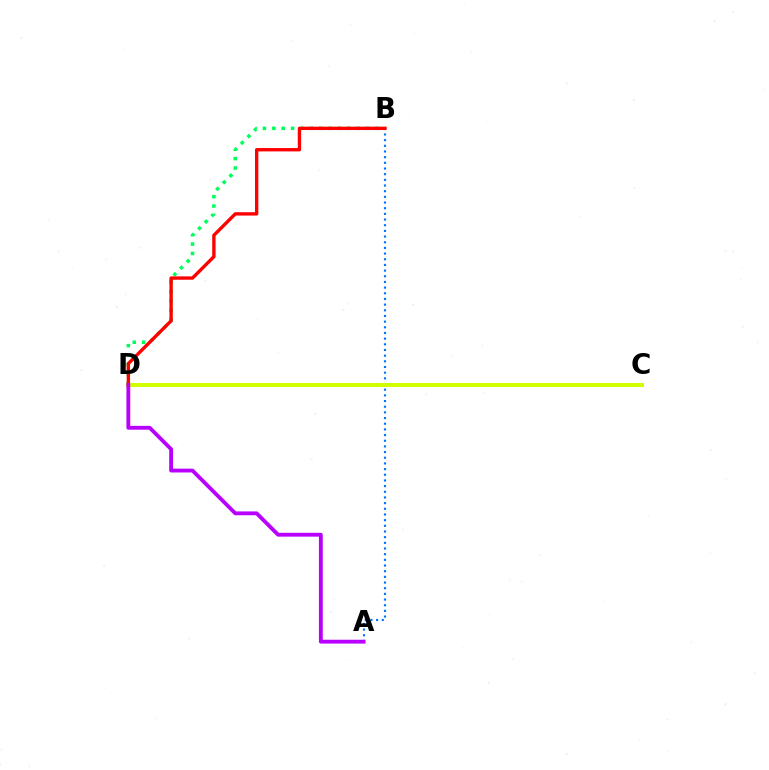{('A', 'B'): [{'color': '#0074ff', 'line_style': 'dotted', 'thickness': 1.54}], ('B', 'D'): [{'color': '#00ff5c', 'line_style': 'dotted', 'thickness': 2.55}, {'color': '#ff0000', 'line_style': 'solid', 'thickness': 2.42}], ('C', 'D'): [{'color': '#d1ff00', 'line_style': 'solid', 'thickness': 2.89}], ('A', 'D'): [{'color': '#b900ff', 'line_style': 'solid', 'thickness': 2.76}]}